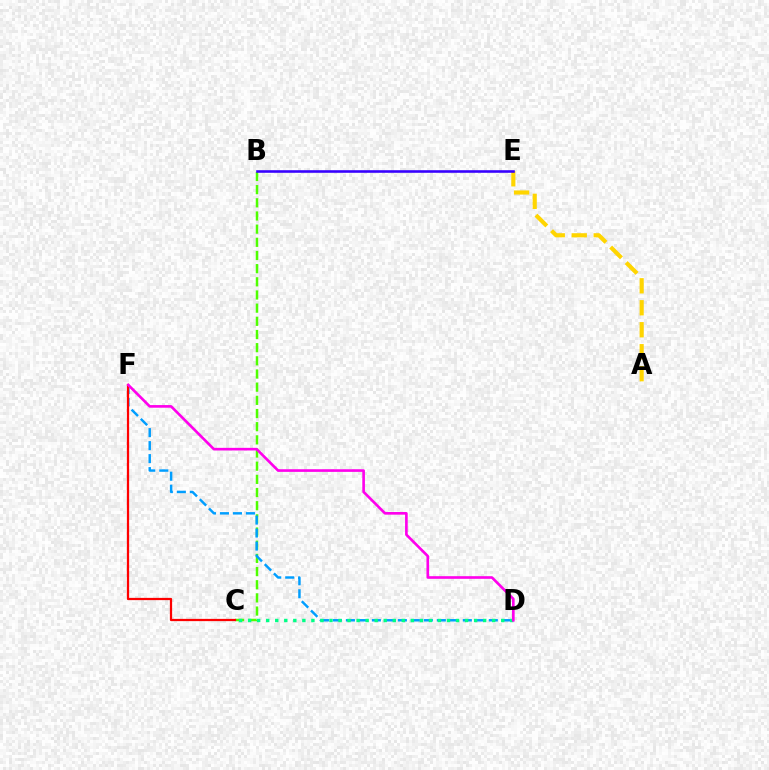{('B', 'C'): [{'color': '#4fff00', 'line_style': 'dashed', 'thickness': 1.79}], ('D', 'F'): [{'color': '#009eff', 'line_style': 'dashed', 'thickness': 1.76}, {'color': '#ff00ed', 'line_style': 'solid', 'thickness': 1.9}], ('A', 'E'): [{'color': '#ffd500', 'line_style': 'dashed', 'thickness': 2.99}], ('C', 'D'): [{'color': '#00ff86', 'line_style': 'dotted', 'thickness': 2.46}], ('C', 'F'): [{'color': '#ff0000', 'line_style': 'solid', 'thickness': 1.62}], ('B', 'E'): [{'color': '#3700ff', 'line_style': 'solid', 'thickness': 1.86}]}